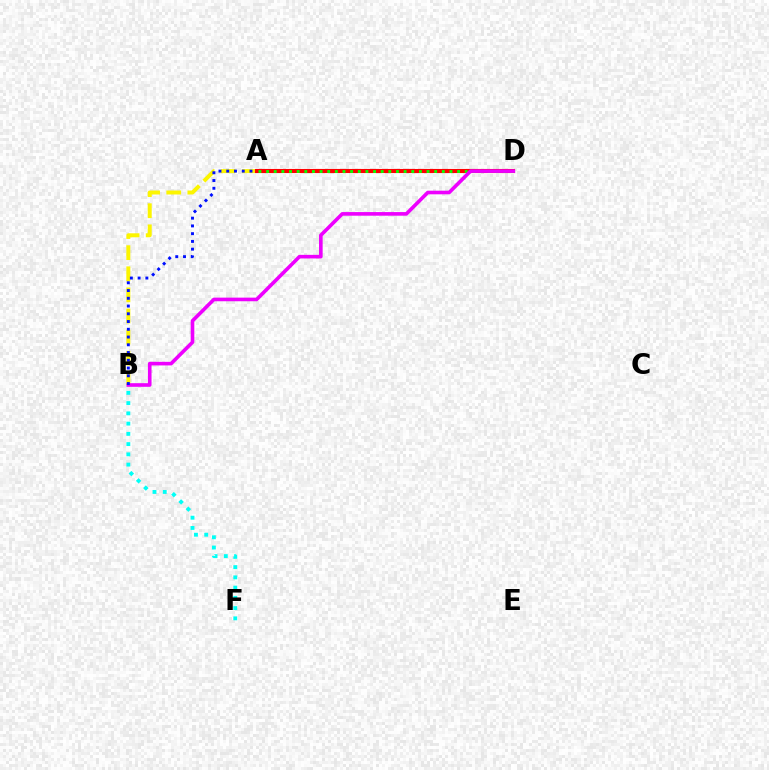{('A', 'B'): [{'color': '#fcf500', 'line_style': 'dashed', 'thickness': 2.87}, {'color': '#0010ff', 'line_style': 'dotted', 'thickness': 2.11}], ('A', 'D'): [{'color': '#ff0000', 'line_style': 'solid', 'thickness': 2.94}, {'color': '#08ff00', 'line_style': 'dotted', 'thickness': 2.08}], ('B', 'F'): [{'color': '#00fff6', 'line_style': 'dotted', 'thickness': 2.78}], ('B', 'D'): [{'color': '#ee00ff', 'line_style': 'solid', 'thickness': 2.61}]}